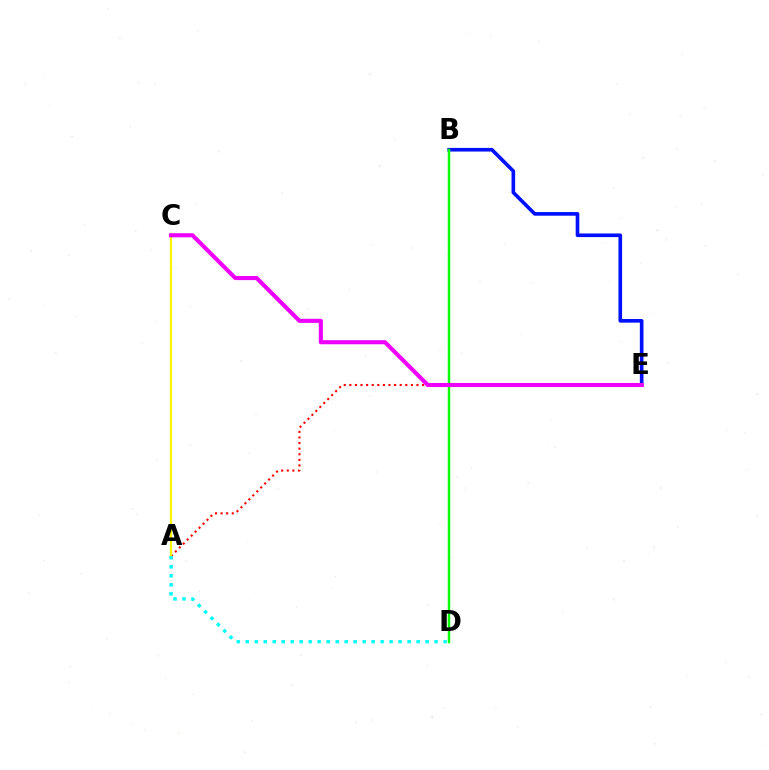{('B', 'E'): [{'color': '#0010ff', 'line_style': 'solid', 'thickness': 2.62}], ('A', 'E'): [{'color': '#ff0000', 'line_style': 'dotted', 'thickness': 1.52}], ('A', 'C'): [{'color': '#fcf500', 'line_style': 'solid', 'thickness': 1.6}], ('B', 'D'): [{'color': '#08ff00', 'line_style': 'solid', 'thickness': 1.76}], ('C', 'E'): [{'color': '#ee00ff', 'line_style': 'solid', 'thickness': 2.95}], ('A', 'D'): [{'color': '#00fff6', 'line_style': 'dotted', 'thickness': 2.44}]}